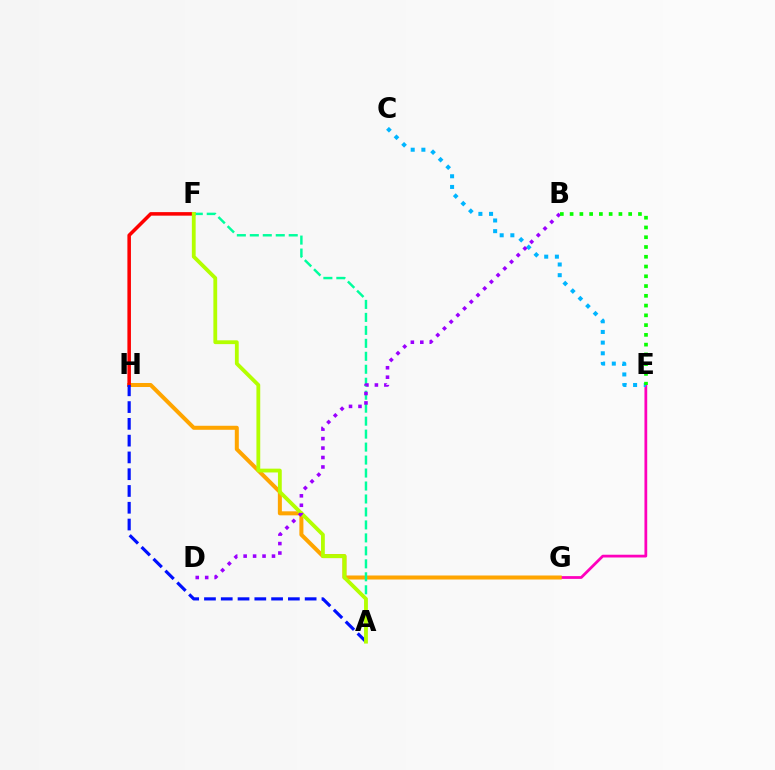{('E', 'G'): [{'color': '#ff00bd', 'line_style': 'solid', 'thickness': 1.99}], ('G', 'H'): [{'color': '#ffa500', 'line_style': 'solid', 'thickness': 2.89}], ('F', 'H'): [{'color': '#ff0000', 'line_style': 'solid', 'thickness': 2.55}], ('A', 'H'): [{'color': '#0010ff', 'line_style': 'dashed', 'thickness': 2.28}], ('A', 'F'): [{'color': '#00ff9d', 'line_style': 'dashed', 'thickness': 1.76}, {'color': '#b3ff00', 'line_style': 'solid', 'thickness': 2.74}], ('C', 'E'): [{'color': '#00b5ff', 'line_style': 'dotted', 'thickness': 2.9}], ('B', 'D'): [{'color': '#9b00ff', 'line_style': 'dotted', 'thickness': 2.57}], ('B', 'E'): [{'color': '#08ff00', 'line_style': 'dotted', 'thickness': 2.65}]}